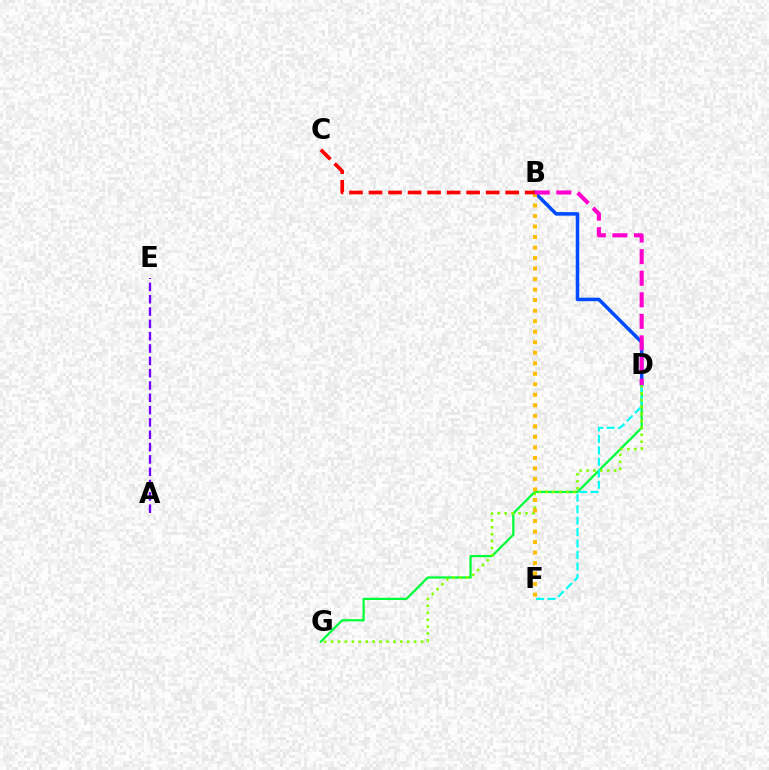{('D', 'G'): [{'color': '#00ff39', 'line_style': 'solid', 'thickness': 1.62}, {'color': '#84ff00', 'line_style': 'dotted', 'thickness': 1.88}], ('A', 'E'): [{'color': '#7200ff', 'line_style': 'dashed', 'thickness': 1.67}], ('B', 'D'): [{'color': '#004bff', 'line_style': 'solid', 'thickness': 2.53}, {'color': '#ff00cf', 'line_style': 'dashed', 'thickness': 2.93}], ('D', 'F'): [{'color': '#00fff6', 'line_style': 'dashed', 'thickness': 1.56}], ('B', 'F'): [{'color': '#ffbd00', 'line_style': 'dotted', 'thickness': 2.86}], ('B', 'C'): [{'color': '#ff0000', 'line_style': 'dashed', 'thickness': 2.65}]}